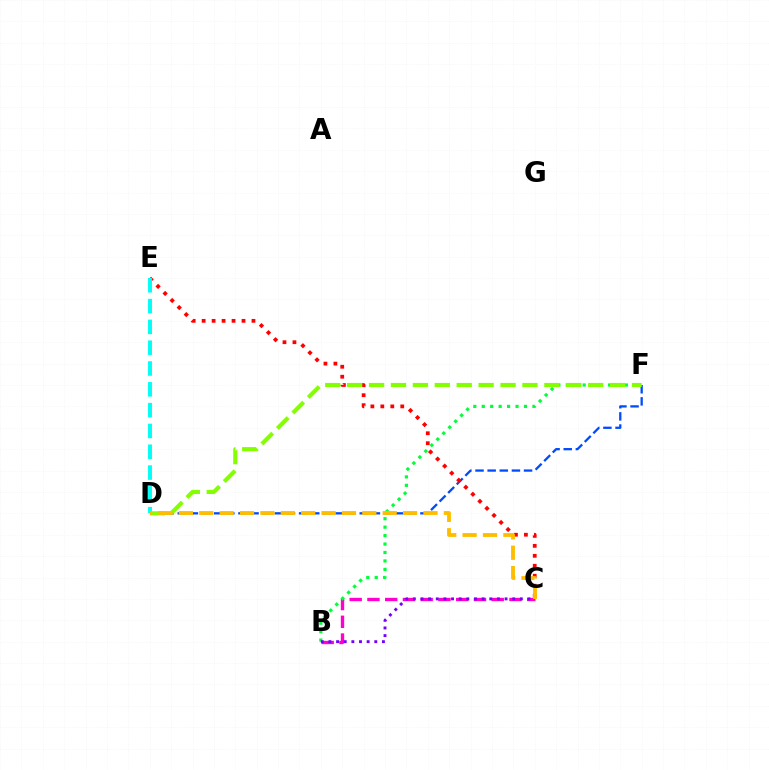{('B', 'C'): [{'color': '#ff00cf', 'line_style': 'dashed', 'thickness': 2.41}, {'color': '#7200ff', 'line_style': 'dotted', 'thickness': 2.08}], ('B', 'F'): [{'color': '#00ff39', 'line_style': 'dotted', 'thickness': 2.29}], ('D', 'F'): [{'color': '#004bff', 'line_style': 'dashed', 'thickness': 1.65}, {'color': '#84ff00', 'line_style': 'dashed', 'thickness': 2.98}], ('C', 'E'): [{'color': '#ff0000', 'line_style': 'dotted', 'thickness': 2.71}], ('D', 'E'): [{'color': '#00fff6', 'line_style': 'dashed', 'thickness': 2.83}], ('C', 'D'): [{'color': '#ffbd00', 'line_style': 'dashed', 'thickness': 2.77}]}